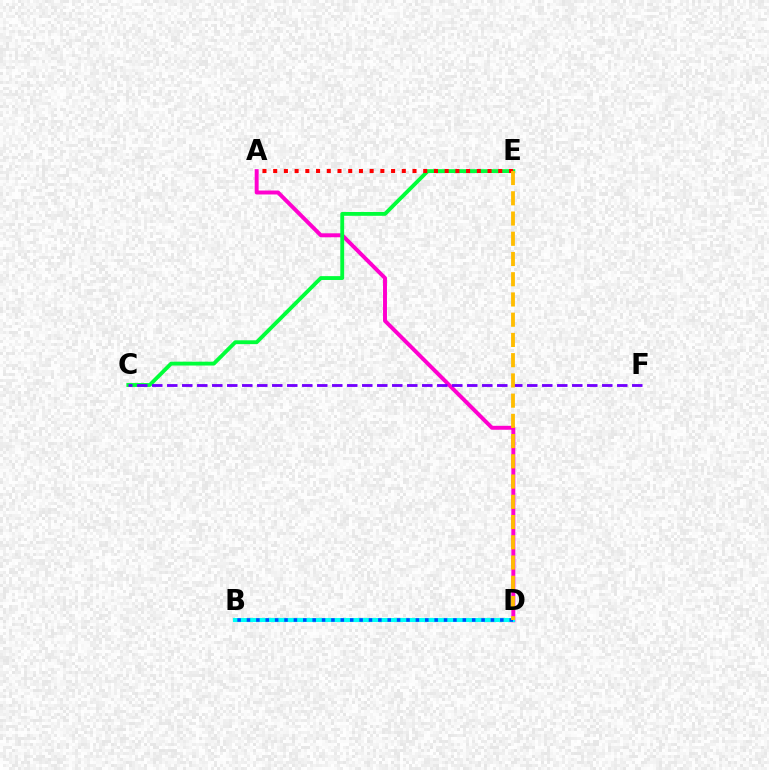{('A', 'D'): [{'color': '#ff00cf', 'line_style': 'solid', 'thickness': 2.84}], ('C', 'E'): [{'color': '#00ff39', 'line_style': 'solid', 'thickness': 2.77}], ('C', 'F'): [{'color': '#7200ff', 'line_style': 'dashed', 'thickness': 2.04}], ('B', 'D'): [{'color': '#84ff00', 'line_style': 'dotted', 'thickness': 2.66}, {'color': '#00fff6', 'line_style': 'solid', 'thickness': 2.94}, {'color': '#004bff', 'line_style': 'dotted', 'thickness': 2.55}], ('A', 'E'): [{'color': '#ff0000', 'line_style': 'dotted', 'thickness': 2.91}], ('D', 'E'): [{'color': '#ffbd00', 'line_style': 'dashed', 'thickness': 2.75}]}